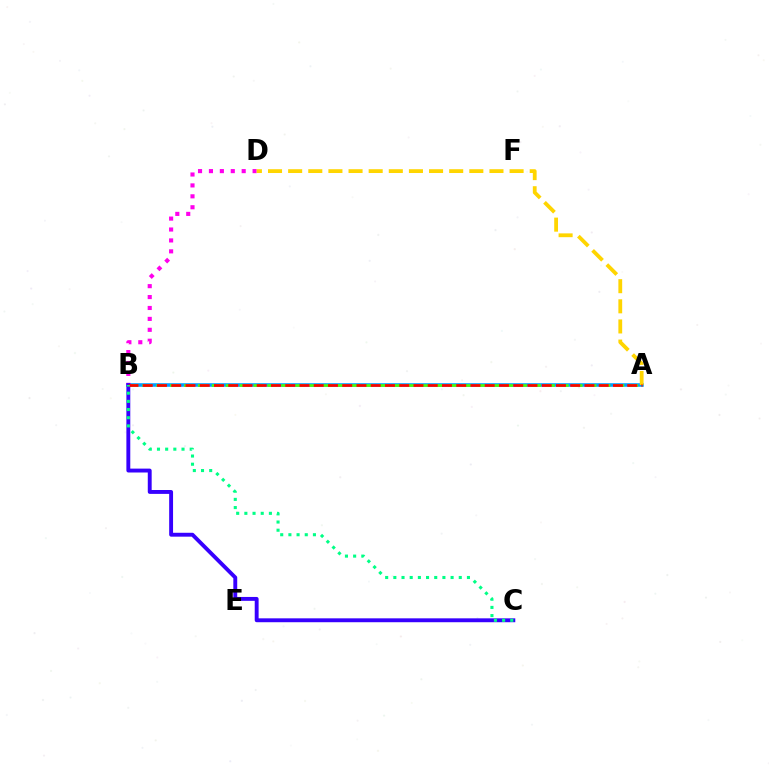{('A', 'B'): [{'color': '#009eff', 'line_style': 'solid', 'thickness': 2.56}, {'color': '#4fff00', 'line_style': 'dashed', 'thickness': 1.89}, {'color': '#ff0000', 'line_style': 'dashed', 'thickness': 1.94}], ('B', 'D'): [{'color': '#ff00ed', 'line_style': 'dotted', 'thickness': 2.97}], ('A', 'D'): [{'color': '#ffd500', 'line_style': 'dashed', 'thickness': 2.73}], ('B', 'C'): [{'color': '#3700ff', 'line_style': 'solid', 'thickness': 2.8}, {'color': '#00ff86', 'line_style': 'dotted', 'thickness': 2.22}]}